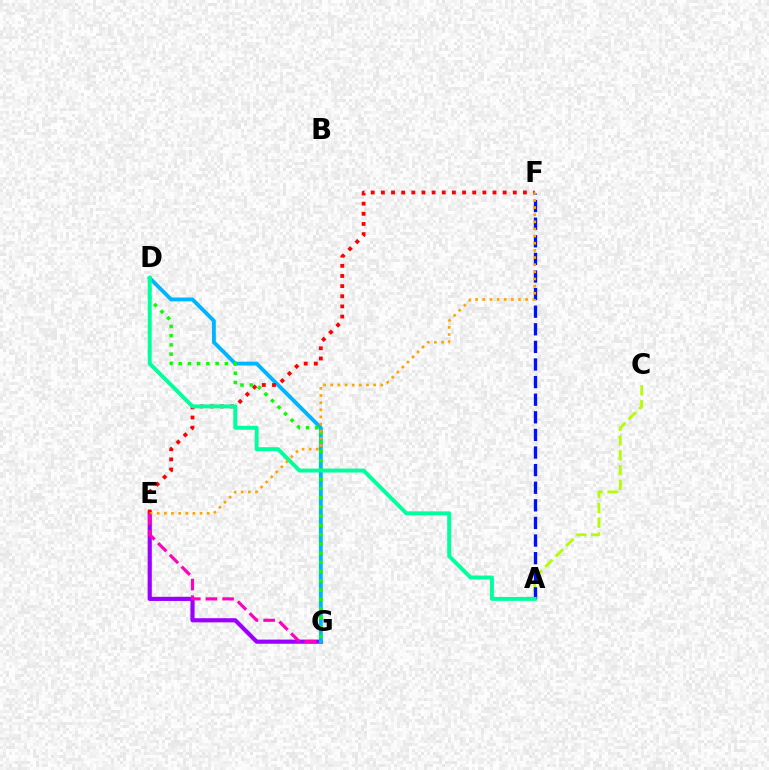{('E', 'G'): [{'color': '#9b00ff', 'line_style': 'solid', 'thickness': 3.0}, {'color': '#ff00bd', 'line_style': 'dashed', 'thickness': 2.26}], ('D', 'G'): [{'color': '#00b5ff', 'line_style': 'solid', 'thickness': 2.77}, {'color': '#08ff00', 'line_style': 'dotted', 'thickness': 2.51}], ('E', 'F'): [{'color': '#ff0000', 'line_style': 'dotted', 'thickness': 2.76}, {'color': '#ffa500', 'line_style': 'dotted', 'thickness': 1.94}], ('A', 'C'): [{'color': '#b3ff00', 'line_style': 'dashed', 'thickness': 2.01}], ('A', 'F'): [{'color': '#0010ff', 'line_style': 'dashed', 'thickness': 2.39}], ('A', 'D'): [{'color': '#00ff9d', 'line_style': 'solid', 'thickness': 2.83}]}